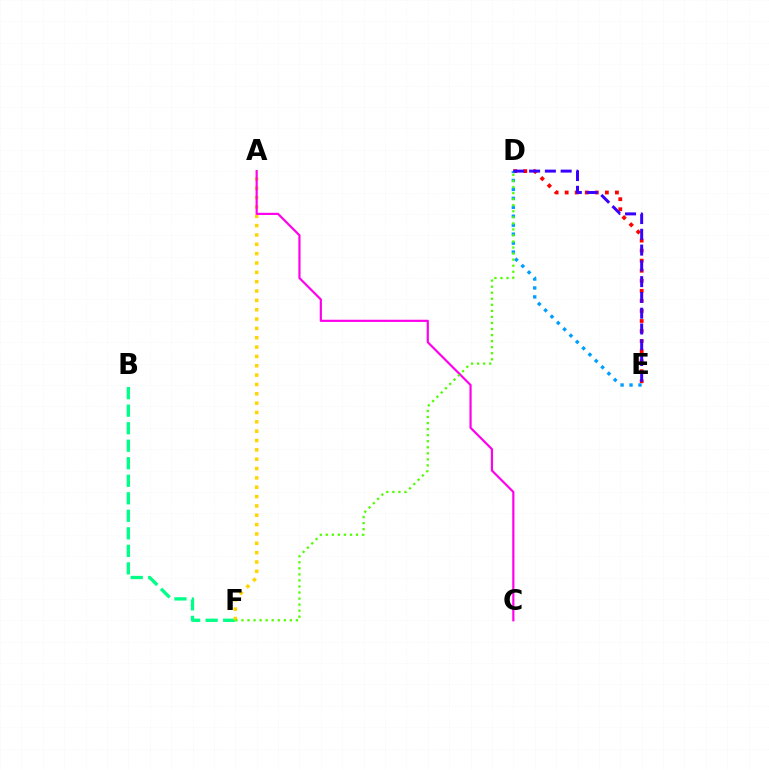{('B', 'F'): [{'color': '#00ff86', 'line_style': 'dashed', 'thickness': 2.38}], ('D', 'E'): [{'color': '#ff0000', 'line_style': 'dotted', 'thickness': 2.73}, {'color': '#009eff', 'line_style': 'dotted', 'thickness': 2.43}, {'color': '#3700ff', 'line_style': 'dashed', 'thickness': 2.14}], ('A', 'F'): [{'color': '#ffd500', 'line_style': 'dotted', 'thickness': 2.54}], ('A', 'C'): [{'color': '#ff00ed', 'line_style': 'solid', 'thickness': 1.57}], ('D', 'F'): [{'color': '#4fff00', 'line_style': 'dotted', 'thickness': 1.64}]}